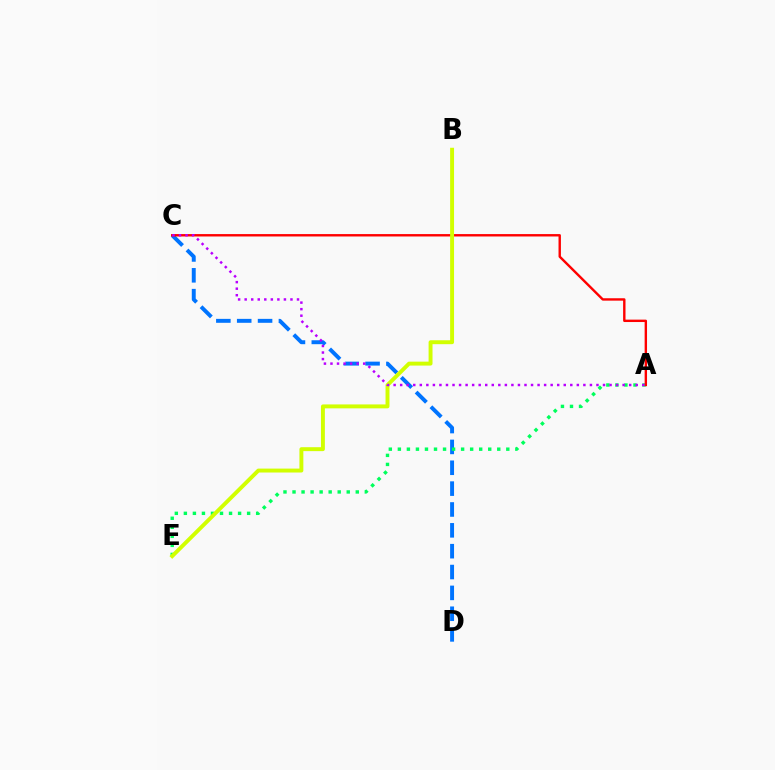{('C', 'D'): [{'color': '#0074ff', 'line_style': 'dashed', 'thickness': 2.83}], ('A', 'E'): [{'color': '#00ff5c', 'line_style': 'dotted', 'thickness': 2.46}], ('A', 'C'): [{'color': '#ff0000', 'line_style': 'solid', 'thickness': 1.73}, {'color': '#b900ff', 'line_style': 'dotted', 'thickness': 1.78}], ('B', 'E'): [{'color': '#d1ff00', 'line_style': 'solid', 'thickness': 2.83}]}